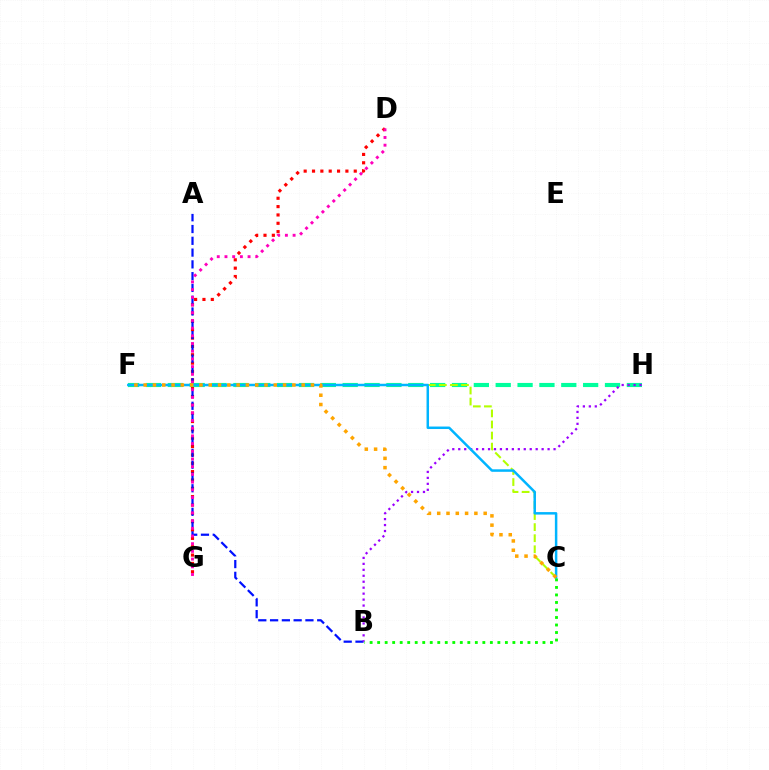{('D', 'G'): [{'color': '#ff0000', 'line_style': 'dotted', 'thickness': 2.27}, {'color': '#ff00bd', 'line_style': 'dotted', 'thickness': 2.09}], ('A', 'B'): [{'color': '#0010ff', 'line_style': 'dashed', 'thickness': 1.6}], ('F', 'H'): [{'color': '#00ff9d', 'line_style': 'dashed', 'thickness': 2.97}], ('C', 'F'): [{'color': '#b3ff00', 'line_style': 'dashed', 'thickness': 1.5}, {'color': '#00b5ff', 'line_style': 'solid', 'thickness': 1.79}, {'color': '#ffa500', 'line_style': 'dotted', 'thickness': 2.53}], ('B', 'H'): [{'color': '#9b00ff', 'line_style': 'dotted', 'thickness': 1.62}], ('B', 'C'): [{'color': '#08ff00', 'line_style': 'dotted', 'thickness': 2.04}]}